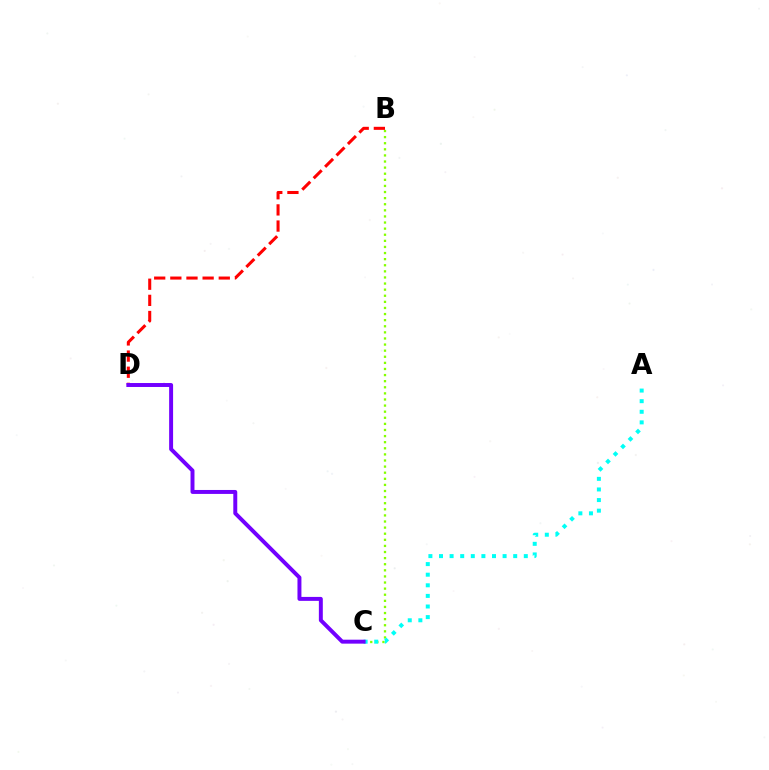{('B', 'C'): [{'color': '#84ff00', 'line_style': 'dotted', 'thickness': 1.66}], ('A', 'C'): [{'color': '#00fff6', 'line_style': 'dotted', 'thickness': 2.88}], ('B', 'D'): [{'color': '#ff0000', 'line_style': 'dashed', 'thickness': 2.19}], ('C', 'D'): [{'color': '#7200ff', 'line_style': 'solid', 'thickness': 2.85}]}